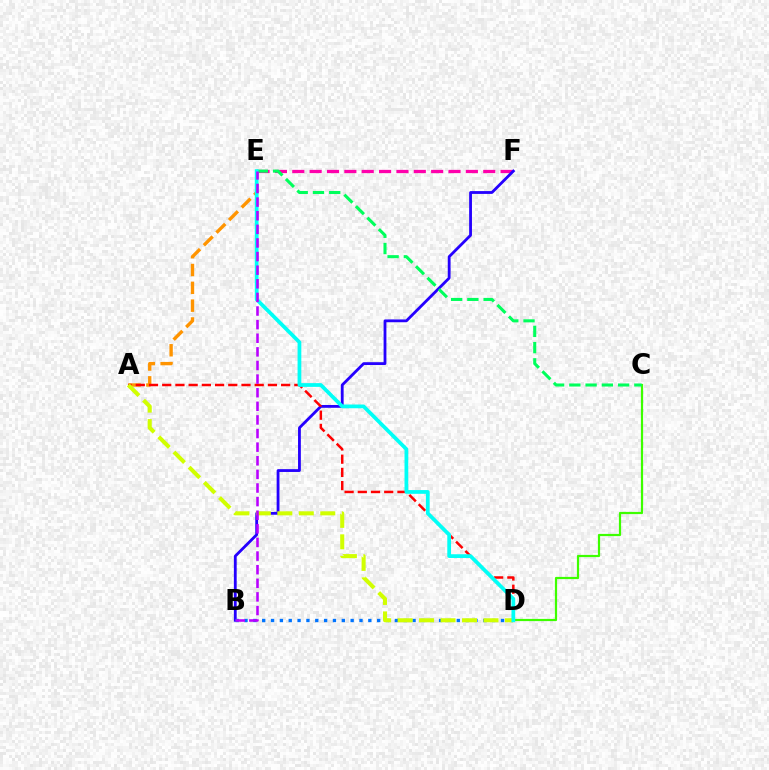{('E', 'F'): [{'color': '#ff00ac', 'line_style': 'dashed', 'thickness': 2.36}], ('C', 'D'): [{'color': '#3dff00', 'line_style': 'solid', 'thickness': 1.59}], ('B', 'F'): [{'color': '#2500ff', 'line_style': 'solid', 'thickness': 2.03}], ('B', 'D'): [{'color': '#0074ff', 'line_style': 'dotted', 'thickness': 2.4}], ('A', 'E'): [{'color': '#ff9400', 'line_style': 'dashed', 'thickness': 2.42}], ('A', 'D'): [{'color': '#ff0000', 'line_style': 'dashed', 'thickness': 1.8}, {'color': '#d1ff00', 'line_style': 'dashed', 'thickness': 2.92}], ('C', 'E'): [{'color': '#00ff5c', 'line_style': 'dashed', 'thickness': 2.21}], ('D', 'E'): [{'color': '#00fff6', 'line_style': 'solid', 'thickness': 2.7}], ('B', 'E'): [{'color': '#b900ff', 'line_style': 'dashed', 'thickness': 1.85}]}